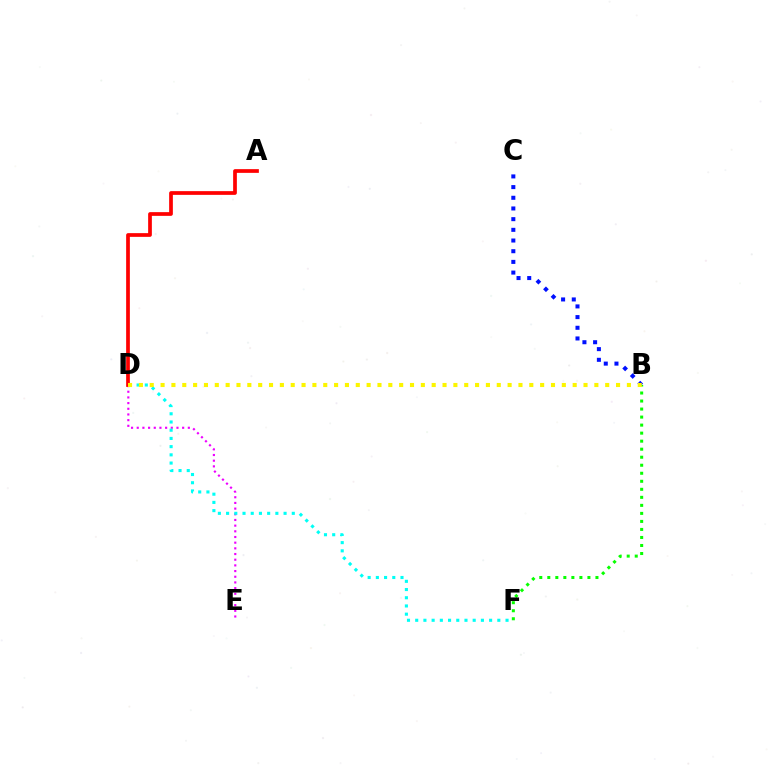{('B', 'C'): [{'color': '#0010ff', 'line_style': 'dotted', 'thickness': 2.9}], ('D', 'E'): [{'color': '#ee00ff', 'line_style': 'dotted', 'thickness': 1.54}], ('B', 'F'): [{'color': '#08ff00', 'line_style': 'dotted', 'thickness': 2.18}], ('A', 'D'): [{'color': '#ff0000', 'line_style': 'solid', 'thickness': 2.68}], ('D', 'F'): [{'color': '#00fff6', 'line_style': 'dotted', 'thickness': 2.23}], ('B', 'D'): [{'color': '#fcf500', 'line_style': 'dotted', 'thickness': 2.95}]}